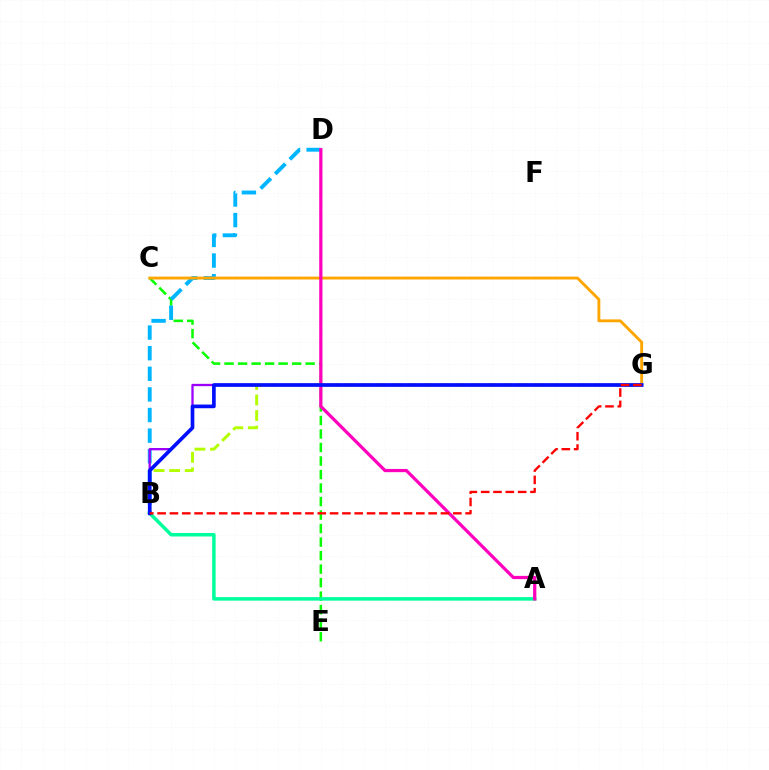{('C', 'E'): [{'color': '#08ff00', 'line_style': 'dashed', 'thickness': 1.84}], ('A', 'B'): [{'color': '#00ff9d', 'line_style': 'solid', 'thickness': 2.52}], ('B', 'G'): [{'color': '#b3ff00', 'line_style': 'dashed', 'thickness': 2.11}, {'color': '#9b00ff', 'line_style': 'solid', 'thickness': 1.66}, {'color': '#0010ff', 'line_style': 'solid', 'thickness': 2.64}, {'color': '#ff0000', 'line_style': 'dashed', 'thickness': 1.67}], ('B', 'D'): [{'color': '#00b5ff', 'line_style': 'dashed', 'thickness': 2.8}], ('C', 'G'): [{'color': '#ffa500', 'line_style': 'solid', 'thickness': 2.07}], ('A', 'D'): [{'color': '#ff00bd', 'line_style': 'solid', 'thickness': 2.33}]}